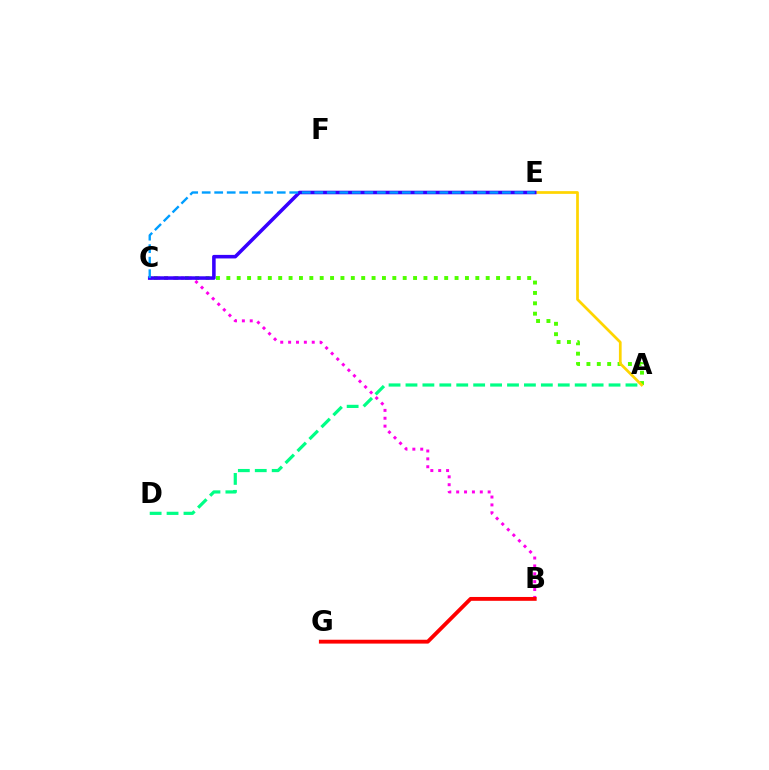{('A', 'C'): [{'color': '#4fff00', 'line_style': 'dotted', 'thickness': 2.82}], ('A', 'E'): [{'color': '#ffd500', 'line_style': 'solid', 'thickness': 1.96}], ('B', 'C'): [{'color': '#ff00ed', 'line_style': 'dotted', 'thickness': 2.14}], ('B', 'G'): [{'color': '#ff0000', 'line_style': 'solid', 'thickness': 2.77}], ('A', 'D'): [{'color': '#00ff86', 'line_style': 'dashed', 'thickness': 2.3}], ('C', 'E'): [{'color': '#3700ff', 'line_style': 'solid', 'thickness': 2.56}, {'color': '#009eff', 'line_style': 'dashed', 'thickness': 1.7}]}